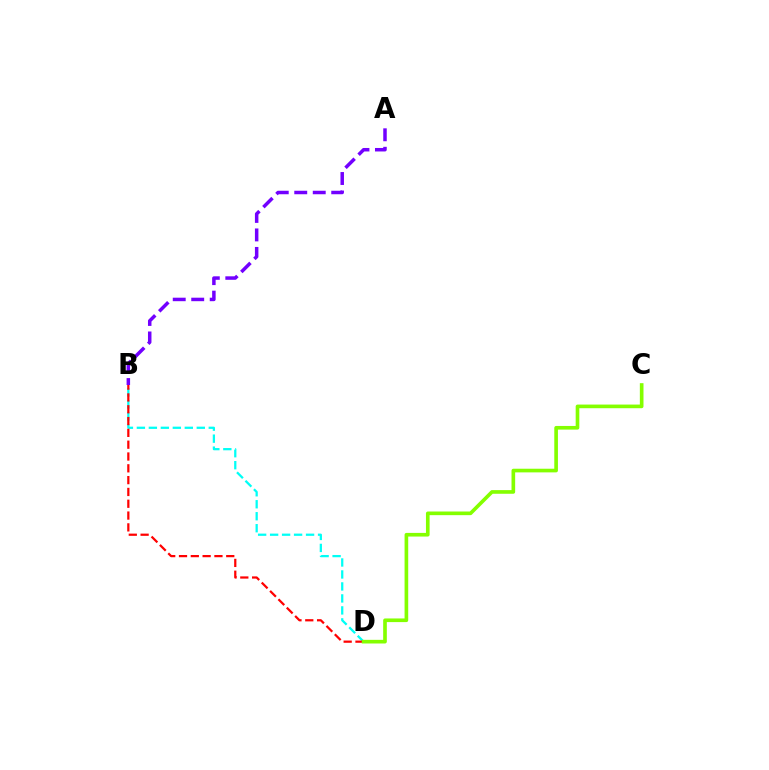{('B', 'D'): [{'color': '#00fff6', 'line_style': 'dashed', 'thickness': 1.63}, {'color': '#ff0000', 'line_style': 'dashed', 'thickness': 1.6}], ('A', 'B'): [{'color': '#7200ff', 'line_style': 'dashed', 'thickness': 2.51}], ('C', 'D'): [{'color': '#84ff00', 'line_style': 'solid', 'thickness': 2.63}]}